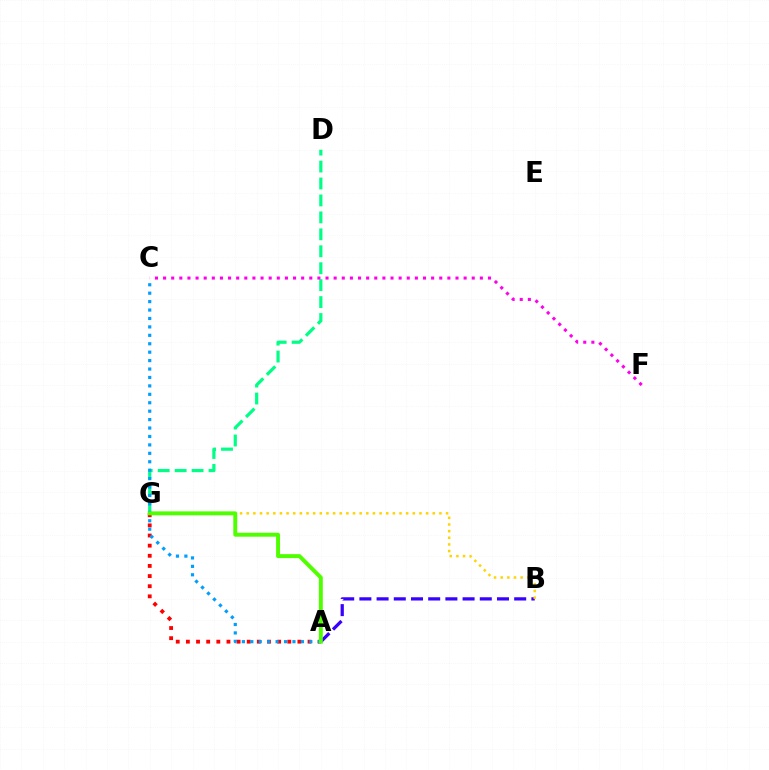{('D', 'G'): [{'color': '#00ff86', 'line_style': 'dashed', 'thickness': 2.3}], ('A', 'B'): [{'color': '#3700ff', 'line_style': 'dashed', 'thickness': 2.34}], ('A', 'G'): [{'color': '#ff0000', 'line_style': 'dotted', 'thickness': 2.75}, {'color': '#4fff00', 'line_style': 'solid', 'thickness': 2.84}], ('A', 'C'): [{'color': '#009eff', 'line_style': 'dotted', 'thickness': 2.29}], ('C', 'F'): [{'color': '#ff00ed', 'line_style': 'dotted', 'thickness': 2.21}], ('B', 'G'): [{'color': '#ffd500', 'line_style': 'dotted', 'thickness': 1.81}]}